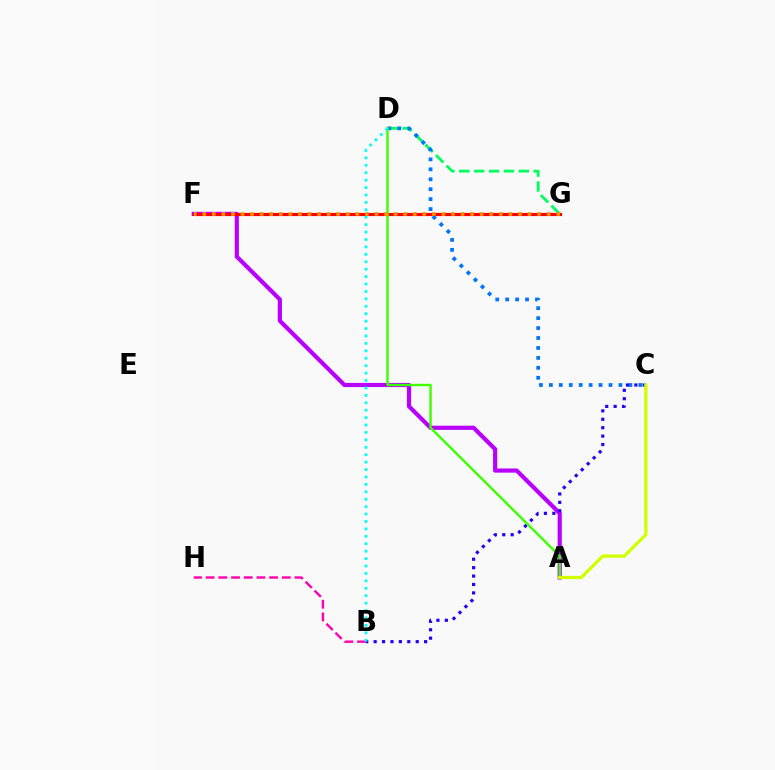{('A', 'F'): [{'color': '#b900ff', 'line_style': 'solid', 'thickness': 3.0}], ('D', 'G'): [{'color': '#00ff5c', 'line_style': 'dashed', 'thickness': 2.02}], ('F', 'G'): [{'color': '#ff0000', 'line_style': 'solid', 'thickness': 2.26}, {'color': '#ff9400', 'line_style': 'dotted', 'thickness': 2.6}], ('C', 'D'): [{'color': '#0074ff', 'line_style': 'dotted', 'thickness': 2.7}], ('B', 'H'): [{'color': '#ff00ac', 'line_style': 'dashed', 'thickness': 1.72}], ('B', 'C'): [{'color': '#2500ff', 'line_style': 'dotted', 'thickness': 2.29}], ('A', 'D'): [{'color': '#3dff00', 'line_style': 'solid', 'thickness': 1.73}], ('B', 'D'): [{'color': '#00fff6', 'line_style': 'dotted', 'thickness': 2.02}], ('A', 'C'): [{'color': '#d1ff00', 'line_style': 'solid', 'thickness': 2.34}]}